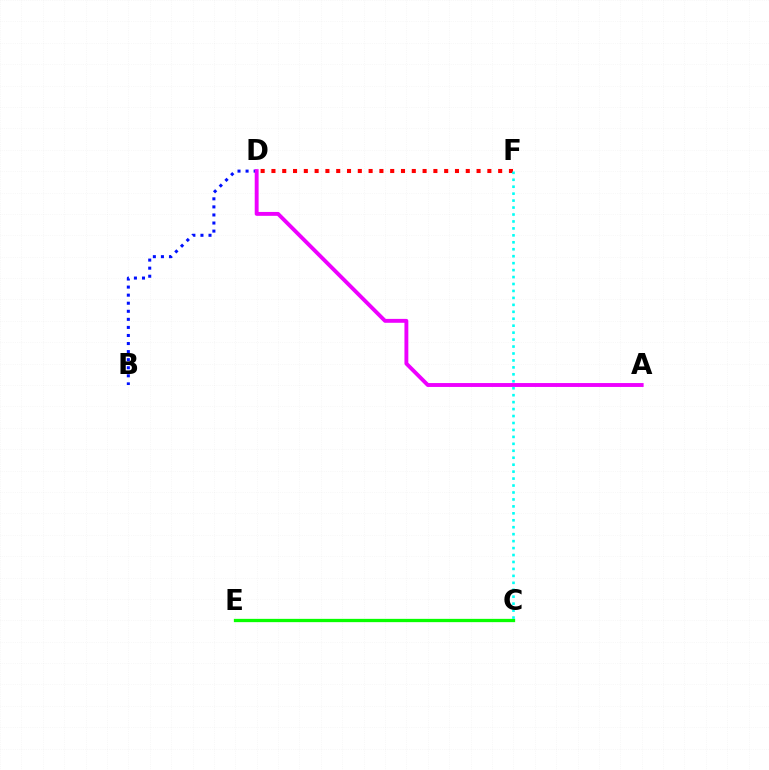{('C', 'E'): [{'color': '#fcf500', 'line_style': 'dotted', 'thickness': 1.98}, {'color': '#08ff00', 'line_style': 'solid', 'thickness': 2.37}], ('B', 'D'): [{'color': '#0010ff', 'line_style': 'dotted', 'thickness': 2.19}], ('A', 'D'): [{'color': '#ee00ff', 'line_style': 'solid', 'thickness': 2.8}], ('D', 'F'): [{'color': '#ff0000', 'line_style': 'dotted', 'thickness': 2.93}], ('C', 'F'): [{'color': '#00fff6', 'line_style': 'dotted', 'thickness': 1.89}]}